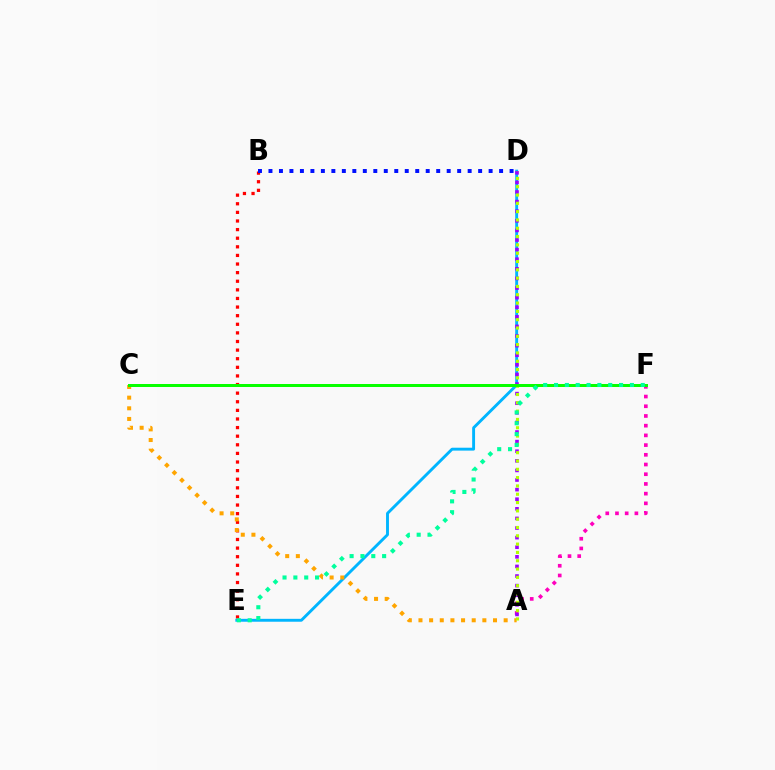{('B', 'E'): [{'color': '#ff0000', 'line_style': 'dotted', 'thickness': 2.34}], ('D', 'E'): [{'color': '#00b5ff', 'line_style': 'solid', 'thickness': 2.09}], ('A', 'F'): [{'color': '#ff00bd', 'line_style': 'dotted', 'thickness': 2.64}], ('A', 'D'): [{'color': '#9b00ff', 'line_style': 'dotted', 'thickness': 2.61}, {'color': '#b3ff00', 'line_style': 'dotted', 'thickness': 2.26}], ('A', 'C'): [{'color': '#ffa500', 'line_style': 'dotted', 'thickness': 2.89}], ('C', 'F'): [{'color': '#08ff00', 'line_style': 'solid', 'thickness': 2.16}], ('B', 'D'): [{'color': '#0010ff', 'line_style': 'dotted', 'thickness': 2.85}], ('E', 'F'): [{'color': '#00ff9d', 'line_style': 'dotted', 'thickness': 2.95}]}